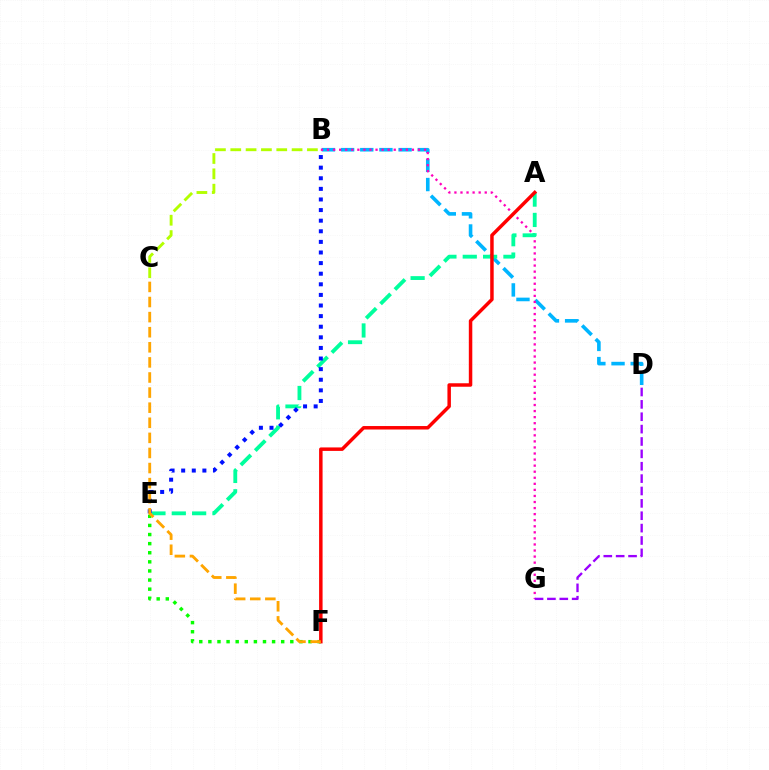{('B', 'D'): [{'color': '#00b5ff', 'line_style': 'dashed', 'thickness': 2.6}], ('B', 'G'): [{'color': '#ff00bd', 'line_style': 'dotted', 'thickness': 1.65}], ('A', 'E'): [{'color': '#00ff9d', 'line_style': 'dashed', 'thickness': 2.76}], ('E', 'F'): [{'color': '#08ff00', 'line_style': 'dotted', 'thickness': 2.47}], ('B', 'C'): [{'color': '#b3ff00', 'line_style': 'dashed', 'thickness': 2.08}], ('D', 'G'): [{'color': '#9b00ff', 'line_style': 'dashed', 'thickness': 1.68}], ('B', 'E'): [{'color': '#0010ff', 'line_style': 'dotted', 'thickness': 2.88}], ('A', 'F'): [{'color': '#ff0000', 'line_style': 'solid', 'thickness': 2.5}], ('C', 'F'): [{'color': '#ffa500', 'line_style': 'dashed', 'thickness': 2.05}]}